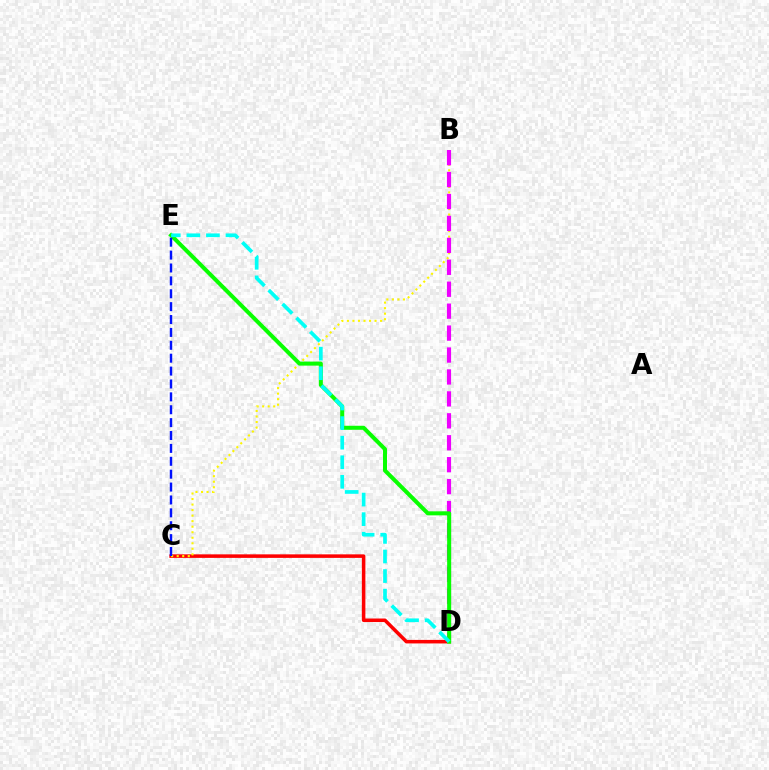{('C', 'D'): [{'color': '#ff0000', 'line_style': 'solid', 'thickness': 2.54}], ('B', 'C'): [{'color': '#fcf500', 'line_style': 'dotted', 'thickness': 1.5}], ('B', 'D'): [{'color': '#ee00ff', 'line_style': 'dashed', 'thickness': 2.98}], ('D', 'E'): [{'color': '#08ff00', 'line_style': 'solid', 'thickness': 2.9}, {'color': '#00fff6', 'line_style': 'dashed', 'thickness': 2.66}], ('C', 'E'): [{'color': '#0010ff', 'line_style': 'dashed', 'thickness': 1.75}]}